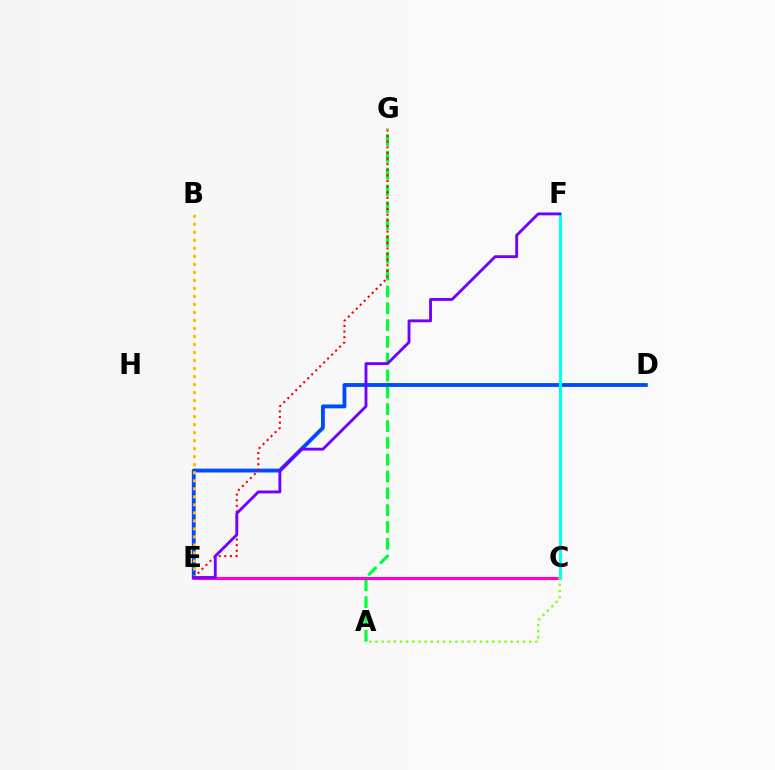{('A', 'G'): [{'color': '#00ff39', 'line_style': 'dashed', 'thickness': 2.29}], ('D', 'E'): [{'color': '#004bff', 'line_style': 'solid', 'thickness': 2.77}], ('C', 'E'): [{'color': '#ff00cf', 'line_style': 'solid', 'thickness': 2.23}], ('C', 'F'): [{'color': '#00fff6', 'line_style': 'solid', 'thickness': 2.28}], ('E', 'G'): [{'color': '#ff0000', 'line_style': 'dotted', 'thickness': 1.53}], ('B', 'E'): [{'color': '#ffbd00', 'line_style': 'dotted', 'thickness': 2.18}], ('E', 'F'): [{'color': '#7200ff', 'line_style': 'solid', 'thickness': 2.06}], ('A', 'C'): [{'color': '#84ff00', 'line_style': 'dotted', 'thickness': 1.67}]}